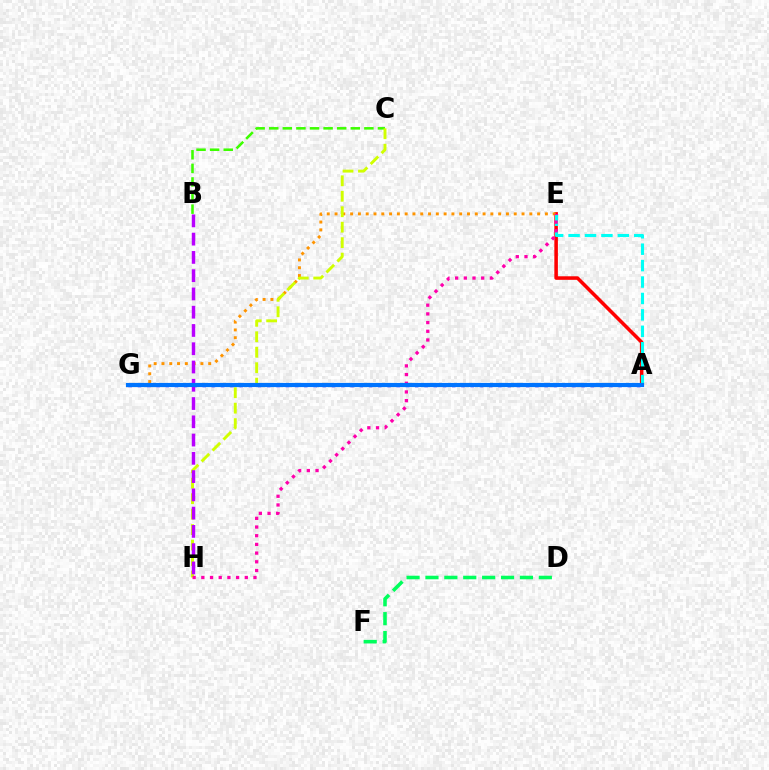{('A', 'G'): [{'color': '#2500ff', 'line_style': 'dotted', 'thickness': 2.51}, {'color': '#0074ff', 'line_style': 'solid', 'thickness': 2.99}], ('A', 'E'): [{'color': '#ff0000', 'line_style': 'solid', 'thickness': 2.55}, {'color': '#00fff6', 'line_style': 'dashed', 'thickness': 2.23}], ('B', 'C'): [{'color': '#3dff00', 'line_style': 'dashed', 'thickness': 1.85}], ('E', 'G'): [{'color': '#ff9400', 'line_style': 'dotted', 'thickness': 2.12}], ('D', 'F'): [{'color': '#00ff5c', 'line_style': 'dashed', 'thickness': 2.57}], ('C', 'H'): [{'color': '#d1ff00', 'line_style': 'dashed', 'thickness': 2.1}], ('B', 'H'): [{'color': '#b900ff', 'line_style': 'dashed', 'thickness': 2.48}], ('E', 'H'): [{'color': '#ff00ac', 'line_style': 'dotted', 'thickness': 2.36}]}